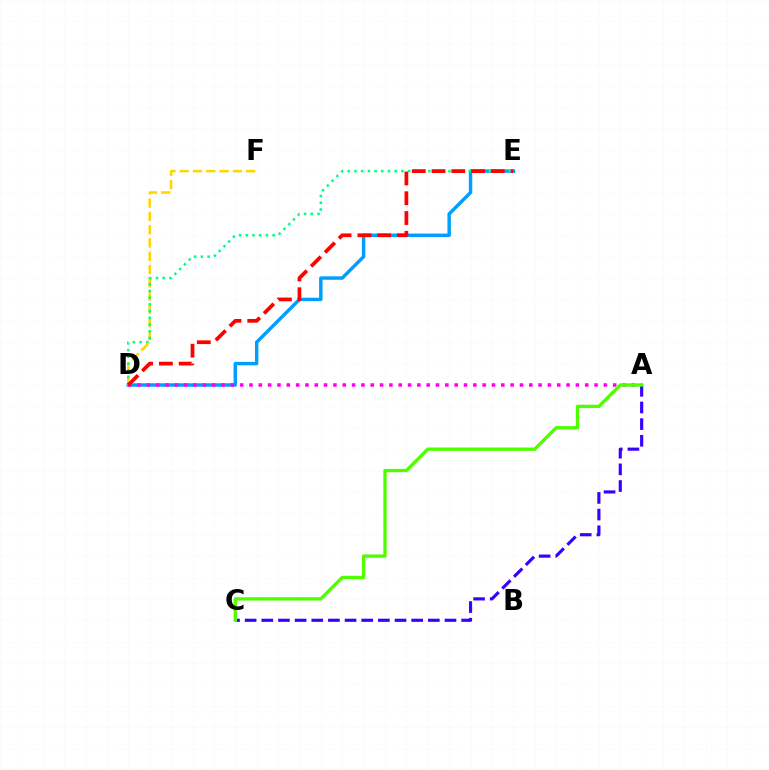{('D', 'F'): [{'color': '#ffd500', 'line_style': 'dashed', 'thickness': 1.81}], ('D', 'E'): [{'color': '#009eff', 'line_style': 'solid', 'thickness': 2.47}, {'color': '#00ff86', 'line_style': 'dotted', 'thickness': 1.83}, {'color': '#ff0000', 'line_style': 'dashed', 'thickness': 2.68}], ('A', 'D'): [{'color': '#ff00ed', 'line_style': 'dotted', 'thickness': 2.53}], ('A', 'C'): [{'color': '#3700ff', 'line_style': 'dashed', 'thickness': 2.26}, {'color': '#4fff00', 'line_style': 'solid', 'thickness': 2.4}]}